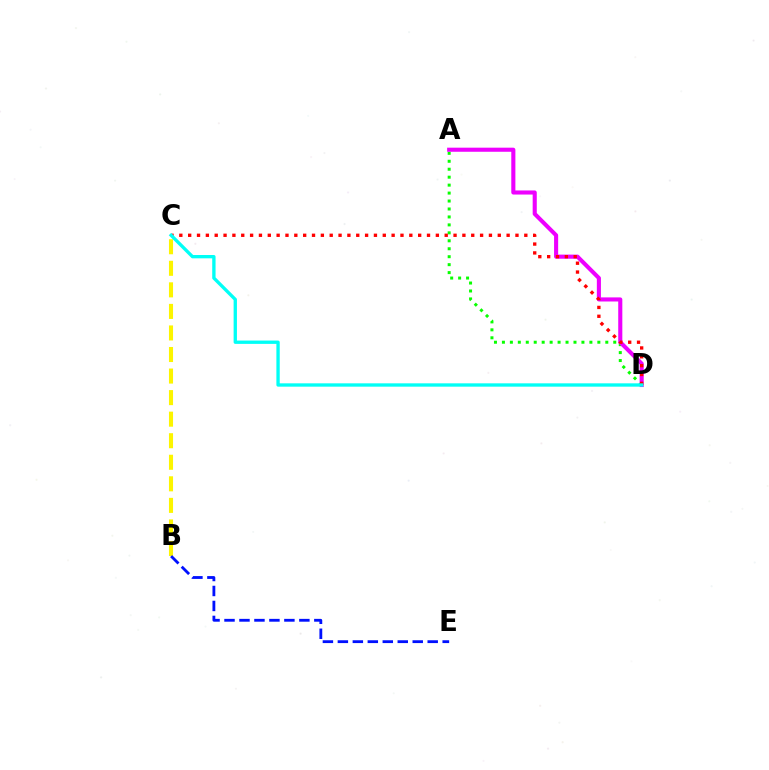{('A', 'D'): [{'color': '#08ff00', 'line_style': 'dotted', 'thickness': 2.16}, {'color': '#ee00ff', 'line_style': 'solid', 'thickness': 2.95}], ('B', 'C'): [{'color': '#fcf500', 'line_style': 'dashed', 'thickness': 2.93}], ('C', 'D'): [{'color': '#ff0000', 'line_style': 'dotted', 'thickness': 2.4}, {'color': '#00fff6', 'line_style': 'solid', 'thickness': 2.4}], ('B', 'E'): [{'color': '#0010ff', 'line_style': 'dashed', 'thickness': 2.03}]}